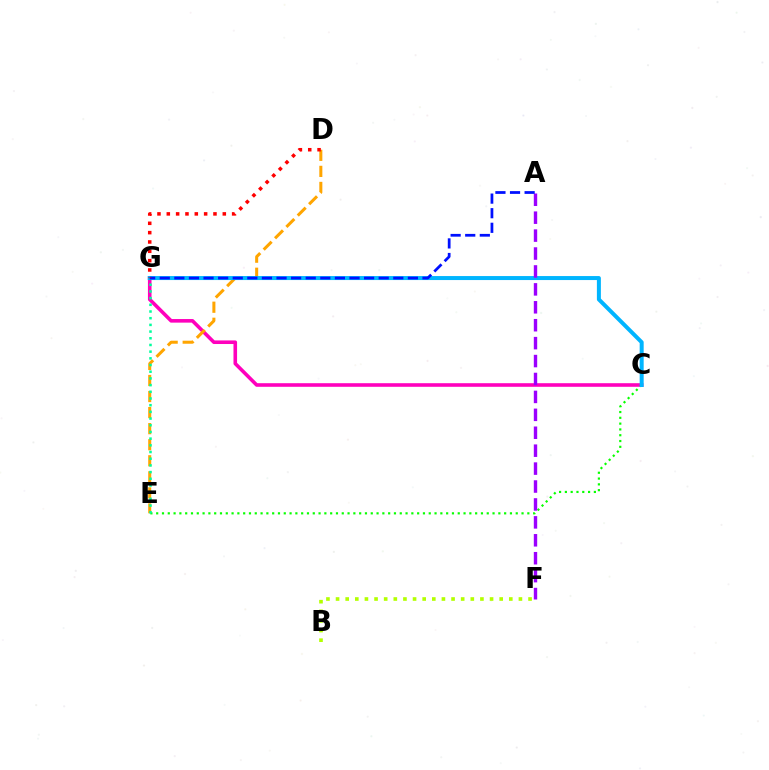{('C', 'G'): [{'color': '#ff00bd', 'line_style': 'solid', 'thickness': 2.59}, {'color': '#00b5ff', 'line_style': 'solid', 'thickness': 2.88}], ('D', 'E'): [{'color': '#ffa500', 'line_style': 'dashed', 'thickness': 2.18}], ('C', 'E'): [{'color': '#08ff00', 'line_style': 'dotted', 'thickness': 1.58}], ('E', 'G'): [{'color': '#00ff9d', 'line_style': 'dotted', 'thickness': 1.82}], ('A', 'F'): [{'color': '#9b00ff', 'line_style': 'dashed', 'thickness': 2.43}], ('A', 'G'): [{'color': '#0010ff', 'line_style': 'dashed', 'thickness': 1.98}], ('D', 'G'): [{'color': '#ff0000', 'line_style': 'dotted', 'thickness': 2.54}], ('B', 'F'): [{'color': '#b3ff00', 'line_style': 'dotted', 'thickness': 2.61}]}